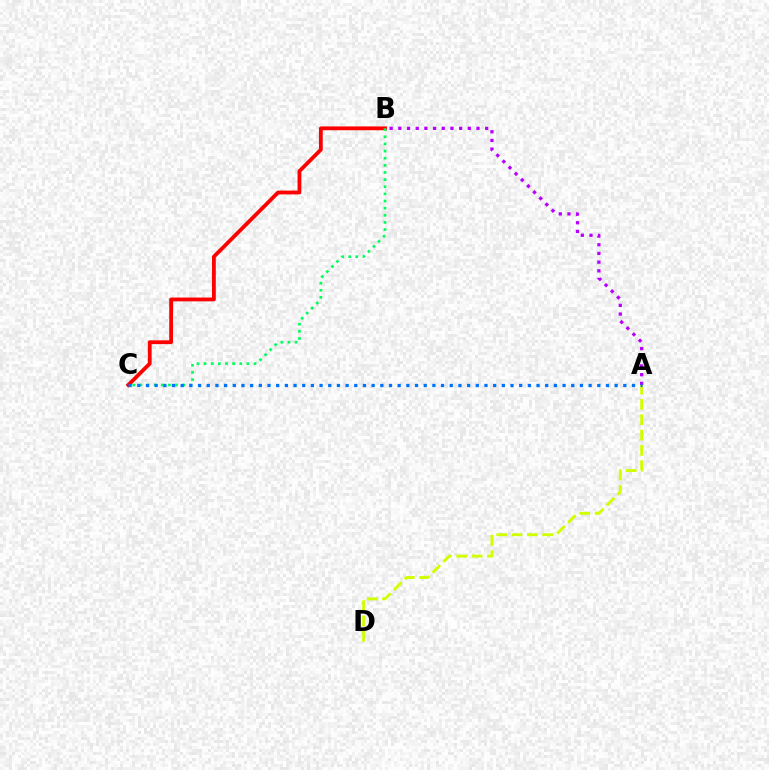{('A', 'B'): [{'color': '#b900ff', 'line_style': 'dotted', 'thickness': 2.36}], ('B', 'C'): [{'color': '#ff0000', 'line_style': 'solid', 'thickness': 2.74}, {'color': '#00ff5c', 'line_style': 'dotted', 'thickness': 1.94}], ('A', 'D'): [{'color': '#d1ff00', 'line_style': 'dashed', 'thickness': 2.08}], ('A', 'C'): [{'color': '#0074ff', 'line_style': 'dotted', 'thickness': 2.36}]}